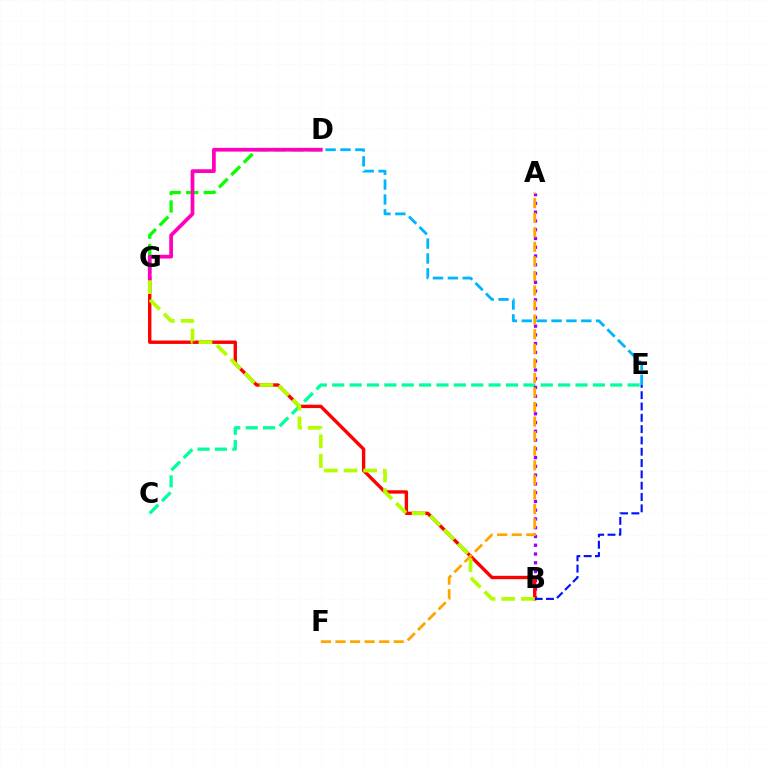{('C', 'E'): [{'color': '#00ff9d', 'line_style': 'dashed', 'thickness': 2.36}], ('A', 'B'): [{'color': '#9b00ff', 'line_style': 'dotted', 'thickness': 2.38}], ('B', 'G'): [{'color': '#ff0000', 'line_style': 'solid', 'thickness': 2.43}, {'color': '#b3ff00', 'line_style': 'dashed', 'thickness': 2.67}], ('B', 'E'): [{'color': '#0010ff', 'line_style': 'dashed', 'thickness': 1.54}], ('A', 'F'): [{'color': '#ffa500', 'line_style': 'dashed', 'thickness': 1.98}], ('D', 'G'): [{'color': '#08ff00', 'line_style': 'dashed', 'thickness': 2.38}, {'color': '#ff00bd', 'line_style': 'solid', 'thickness': 2.69}], ('D', 'E'): [{'color': '#00b5ff', 'line_style': 'dashed', 'thickness': 2.02}]}